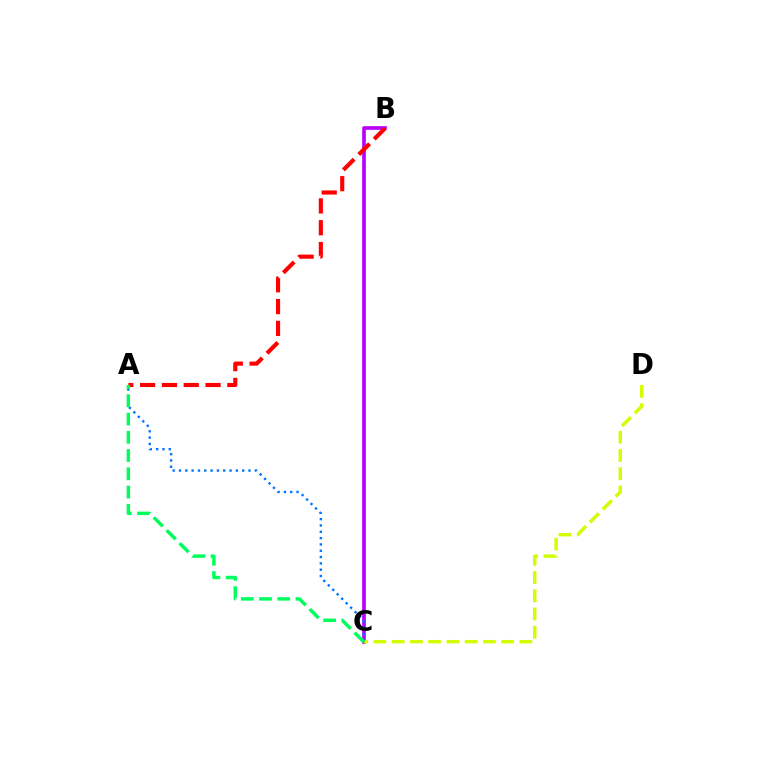{('B', 'C'): [{'color': '#b900ff', 'line_style': 'solid', 'thickness': 2.65}], ('A', 'B'): [{'color': '#ff0000', 'line_style': 'dashed', 'thickness': 2.96}], ('C', 'D'): [{'color': '#d1ff00', 'line_style': 'dashed', 'thickness': 2.48}], ('A', 'C'): [{'color': '#0074ff', 'line_style': 'dotted', 'thickness': 1.72}, {'color': '#00ff5c', 'line_style': 'dashed', 'thickness': 2.48}]}